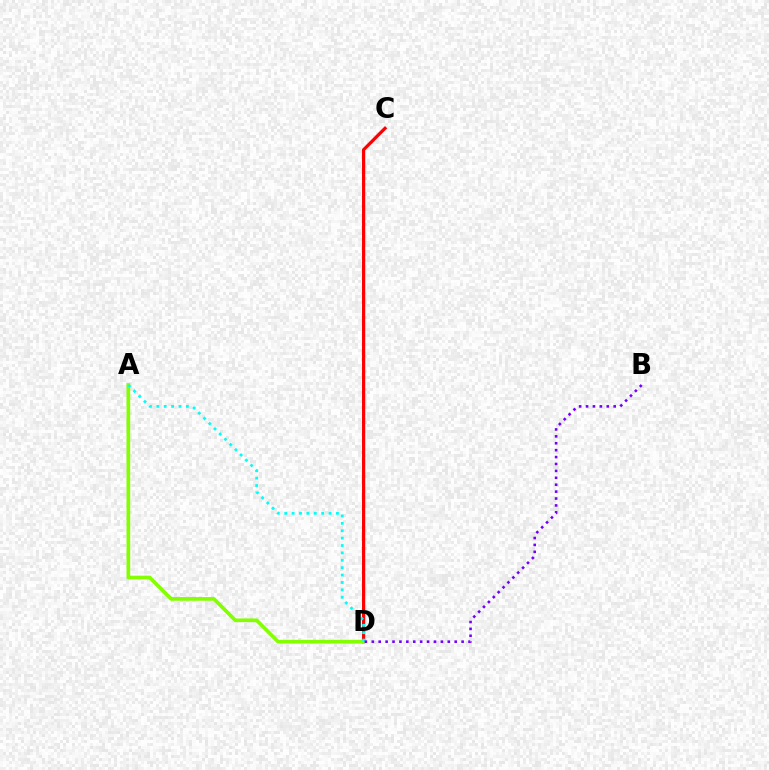{('C', 'D'): [{'color': '#ff0000', 'line_style': 'solid', 'thickness': 2.31}], ('A', 'D'): [{'color': '#84ff00', 'line_style': 'solid', 'thickness': 2.65}, {'color': '#00fff6', 'line_style': 'dotted', 'thickness': 2.01}], ('B', 'D'): [{'color': '#7200ff', 'line_style': 'dotted', 'thickness': 1.88}]}